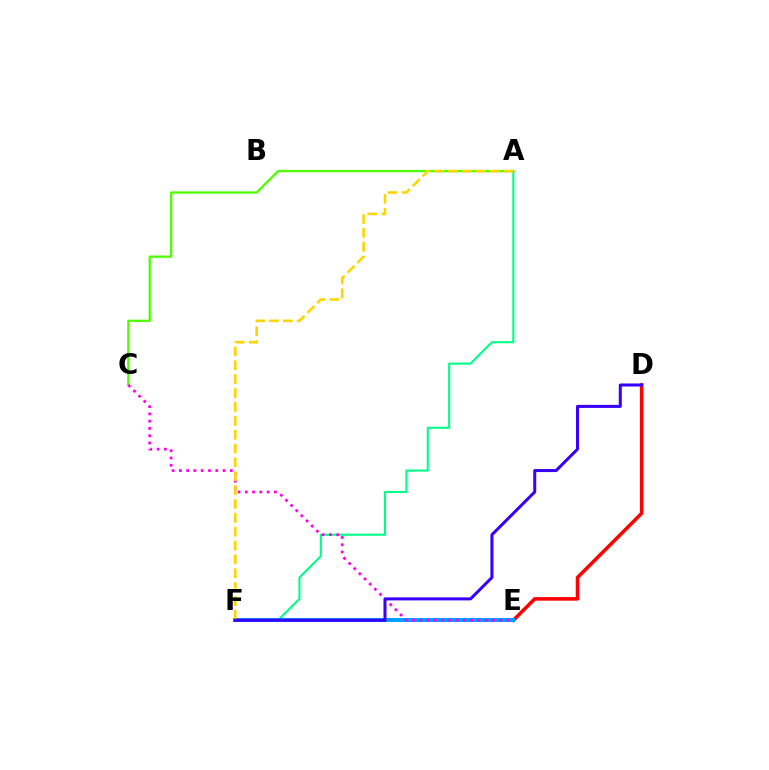{('A', 'F'): [{'color': '#00ff86', 'line_style': 'solid', 'thickness': 1.51}, {'color': '#ffd500', 'line_style': 'dashed', 'thickness': 1.88}], ('D', 'E'): [{'color': '#ff0000', 'line_style': 'solid', 'thickness': 2.55}], ('A', 'C'): [{'color': '#4fff00', 'line_style': 'solid', 'thickness': 1.66}], ('E', 'F'): [{'color': '#009eff', 'line_style': 'solid', 'thickness': 2.9}], ('C', 'E'): [{'color': '#ff00ed', 'line_style': 'dotted', 'thickness': 1.98}], ('D', 'F'): [{'color': '#3700ff', 'line_style': 'solid', 'thickness': 2.18}]}